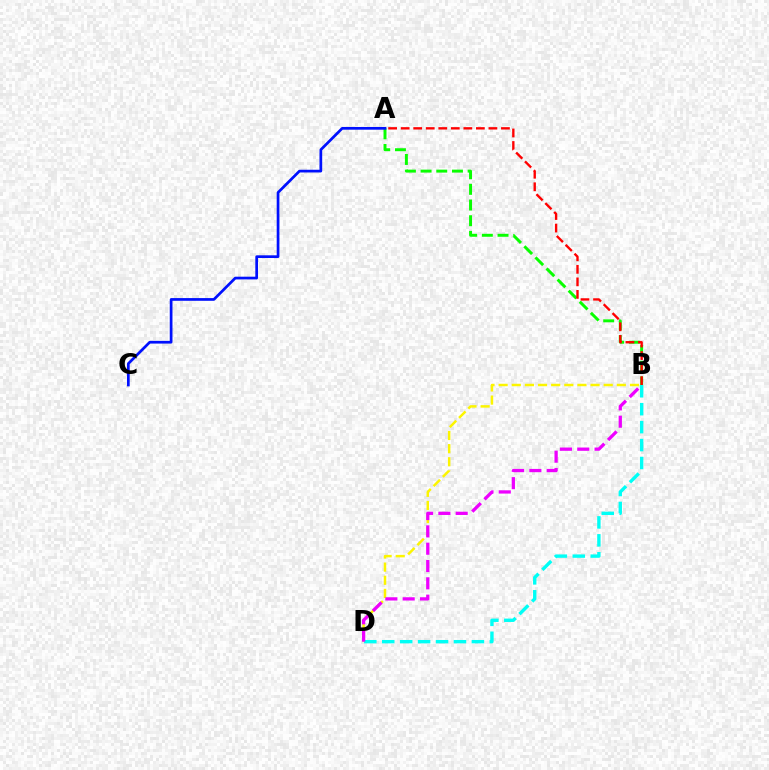{('A', 'B'): [{'color': '#08ff00', 'line_style': 'dashed', 'thickness': 2.13}, {'color': '#ff0000', 'line_style': 'dashed', 'thickness': 1.7}], ('B', 'D'): [{'color': '#fcf500', 'line_style': 'dashed', 'thickness': 1.78}, {'color': '#00fff6', 'line_style': 'dashed', 'thickness': 2.44}, {'color': '#ee00ff', 'line_style': 'dashed', 'thickness': 2.35}], ('A', 'C'): [{'color': '#0010ff', 'line_style': 'solid', 'thickness': 1.96}]}